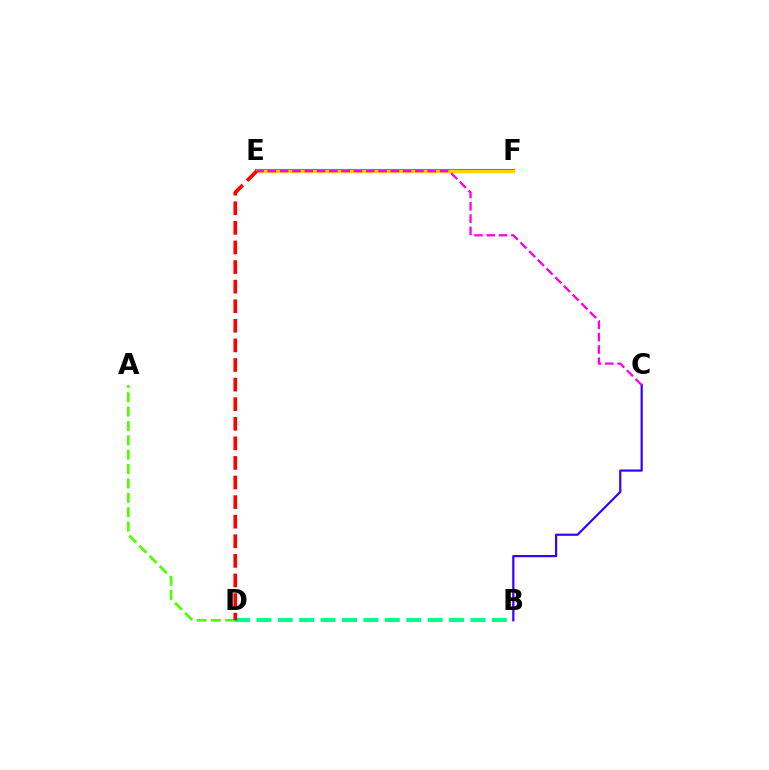{('A', 'D'): [{'color': '#4fff00', 'line_style': 'dashed', 'thickness': 1.95}], ('E', 'F'): [{'color': '#009eff', 'line_style': 'solid', 'thickness': 2.97}, {'color': '#ffd500', 'line_style': 'solid', 'thickness': 2.28}], ('B', 'C'): [{'color': '#3700ff', 'line_style': 'solid', 'thickness': 1.59}], ('B', 'D'): [{'color': '#00ff86', 'line_style': 'dashed', 'thickness': 2.91}], ('D', 'E'): [{'color': '#ff0000', 'line_style': 'dashed', 'thickness': 2.66}], ('C', 'E'): [{'color': '#ff00ed', 'line_style': 'dashed', 'thickness': 1.67}]}